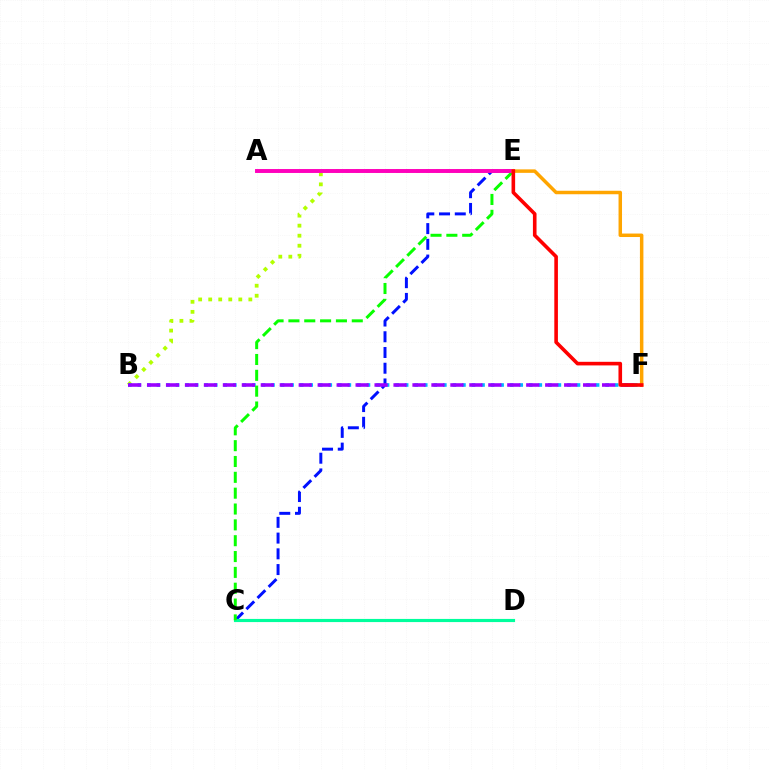{('B', 'E'): [{'color': '#b3ff00', 'line_style': 'dotted', 'thickness': 2.73}], ('C', 'E'): [{'color': '#0010ff', 'line_style': 'dashed', 'thickness': 2.14}, {'color': '#08ff00', 'line_style': 'dashed', 'thickness': 2.15}], ('B', 'F'): [{'color': '#00b5ff', 'line_style': 'dotted', 'thickness': 2.59}, {'color': '#9b00ff', 'line_style': 'dashed', 'thickness': 2.58}], ('C', 'D'): [{'color': '#00ff9d', 'line_style': 'solid', 'thickness': 2.27}], ('A', 'E'): [{'color': '#ff00bd', 'line_style': 'solid', 'thickness': 2.83}], ('E', 'F'): [{'color': '#ffa500', 'line_style': 'solid', 'thickness': 2.51}, {'color': '#ff0000', 'line_style': 'solid', 'thickness': 2.6}]}